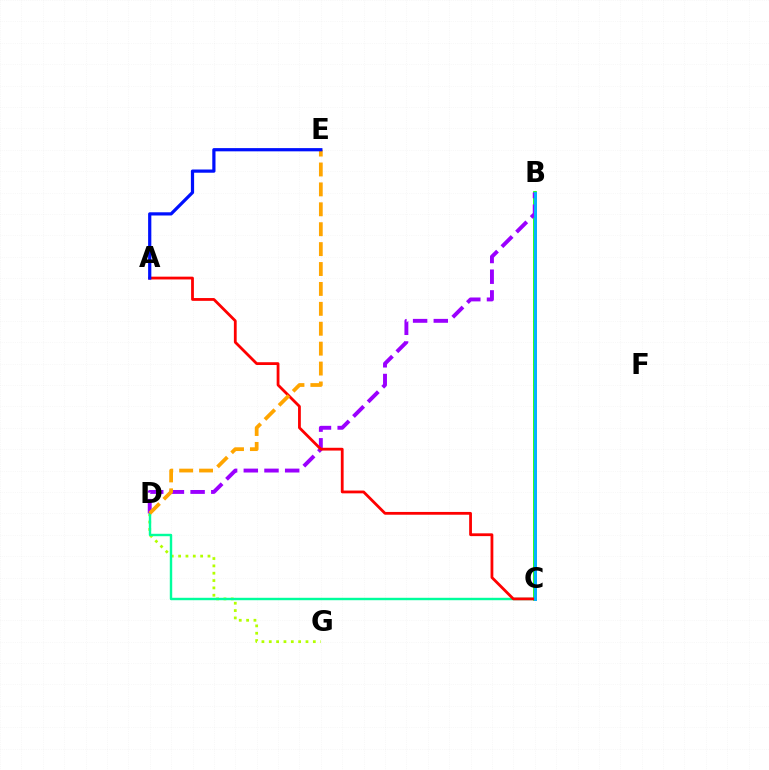{('D', 'G'): [{'color': '#b3ff00', 'line_style': 'dotted', 'thickness': 1.99}], ('B', 'C'): [{'color': '#08ff00', 'line_style': 'solid', 'thickness': 2.66}, {'color': '#ff00bd', 'line_style': 'solid', 'thickness': 1.93}, {'color': '#00b5ff', 'line_style': 'solid', 'thickness': 2.1}], ('C', 'D'): [{'color': '#00ff9d', 'line_style': 'solid', 'thickness': 1.74}], ('B', 'D'): [{'color': '#9b00ff', 'line_style': 'dashed', 'thickness': 2.81}], ('A', 'C'): [{'color': '#ff0000', 'line_style': 'solid', 'thickness': 2.01}], ('D', 'E'): [{'color': '#ffa500', 'line_style': 'dashed', 'thickness': 2.7}], ('A', 'E'): [{'color': '#0010ff', 'line_style': 'solid', 'thickness': 2.32}]}